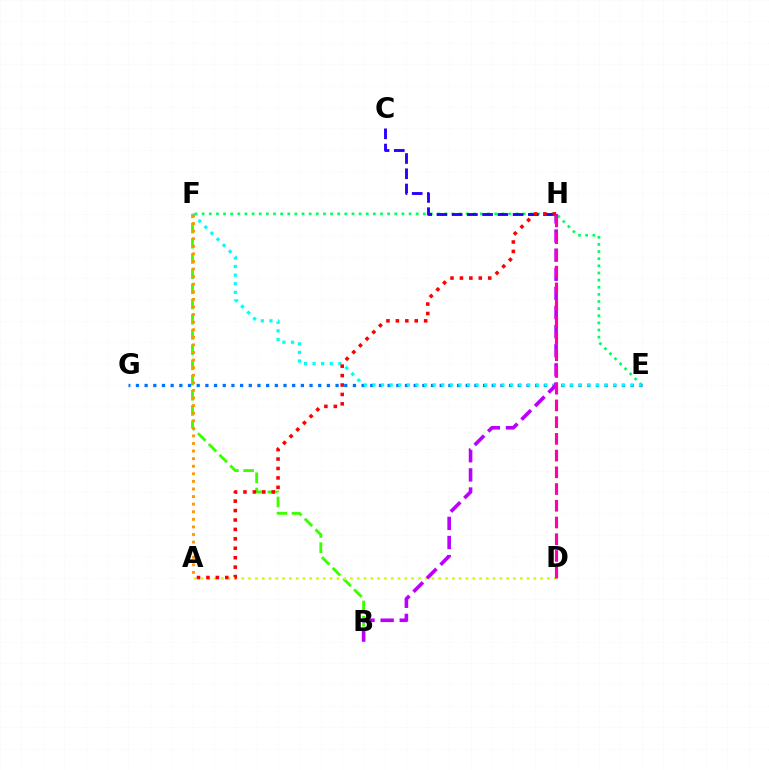{('B', 'F'): [{'color': '#3dff00', 'line_style': 'dashed', 'thickness': 2.06}], ('E', 'F'): [{'color': '#00ff5c', 'line_style': 'dotted', 'thickness': 1.94}, {'color': '#00fff6', 'line_style': 'dotted', 'thickness': 2.34}], ('E', 'G'): [{'color': '#0074ff', 'line_style': 'dotted', 'thickness': 2.36}], ('A', 'D'): [{'color': '#d1ff00', 'line_style': 'dotted', 'thickness': 1.85}], ('C', 'H'): [{'color': '#2500ff', 'line_style': 'dashed', 'thickness': 2.07}], ('A', 'F'): [{'color': '#ff9400', 'line_style': 'dotted', 'thickness': 2.06}], ('B', 'H'): [{'color': '#b900ff', 'line_style': 'dashed', 'thickness': 2.6}], ('A', 'H'): [{'color': '#ff0000', 'line_style': 'dotted', 'thickness': 2.56}], ('D', 'H'): [{'color': '#ff00ac', 'line_style': 'dashed', 'thickness': 2.27}]}